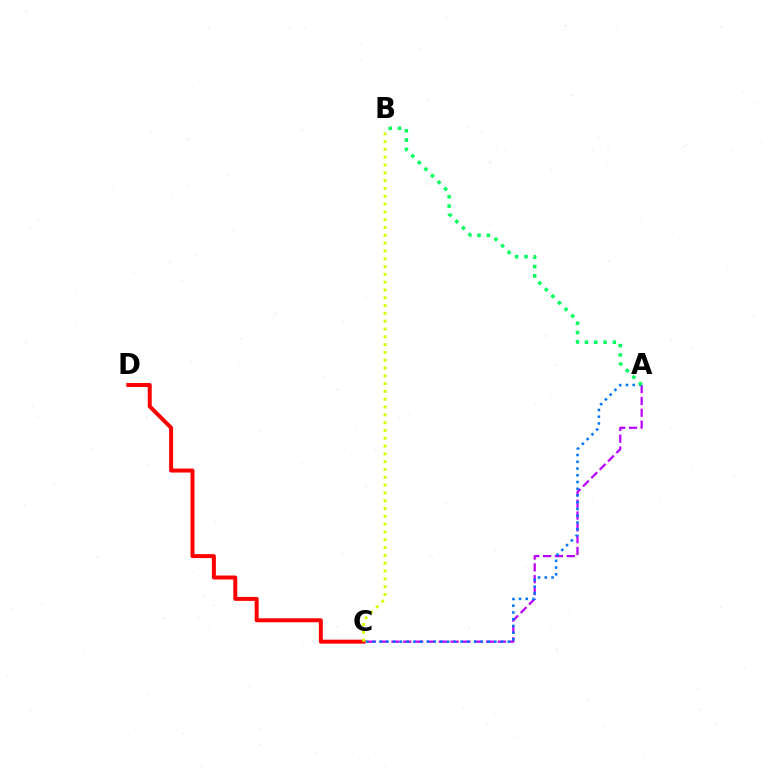{('A', 'C'): [{'color': '#b900ff', 'line_style': 'dashed', 'thickness': 1.61}, {'color': '#0074ff', 'line_style': 'dotted', 'thickness': 1.83}], ('C', 'D'): [{'color': '#ff0000', 'line_style': 'solid', 'thickness': 2.86}], ('A', 'B'): [{'color': '#00ff5c', 'line_style': 'dotted', 'thickness': 2.53}], ('B', 'C'): [{'color': '#d1ff00', 'line_style': 'dotted', 'thickness': 2.12}]}